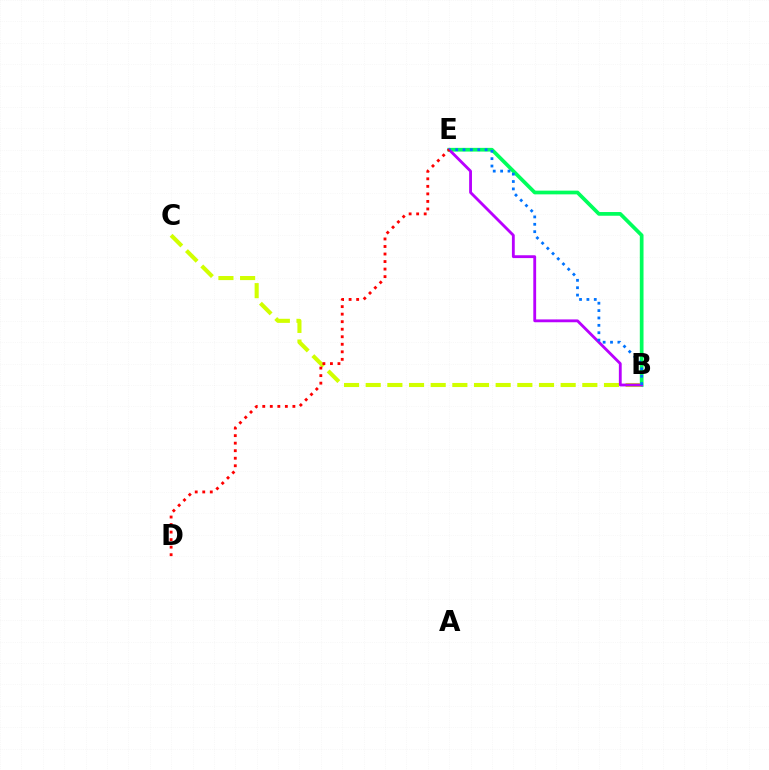{('B', 'E'): [{'color': '#00ff5c', 'line_style': 'solid', 'thickness': 2.67}, {'color': '#b900ff', 'line_style': 'solid', 'thickness': 2.04}, {'color': '#0074ff', 'line_style': 'dotted', 'thickness': 2.0}], ('B', 'C'): [{'color': '#d1ff00', 'line_style': 'dashed', 'thickness': 2.94}], ('D', 'E'): [{'color': '#ff0000', 'line_style': 'dotted', 'thickness': 2.05}]}